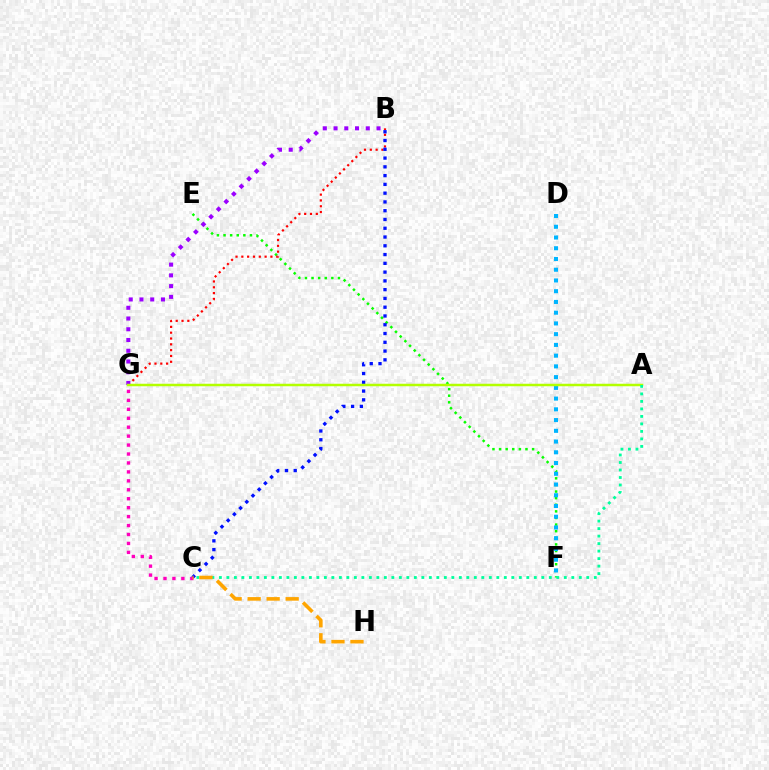{('E', 'F'): [{'color': '#08ff00', 'line_style': 'dotted', 'thickness': 1.8}], ('B', 'G'): [{'color': '#ff0000', 'line_style': 'dotted', 'thickness': 1.58}, {'color': '#9b00ff', 'line_style': 'dotted', 'thickness': 2.92}], ('D', 'F'): [{'color': '#00b5ff', 'line_style': 'dotted', 'thickness': 2.92}], ('B', 'C'): [{'color': '#0010ff', 'line_style': 'dotted', 'thickness': 2.38}], ('A', 'G'): [{'color': '#b3ff00', 'line_style': 'solid', 'thickness': 1.79}], ('A', 'C'): [{'color': '#00ff9d', 'line_style': 'dotted', 'thickness': 2.04}], ('C', 'G'): [{'color': '#ff00bd', 'line_style': 'dotted', 'thickness': 2.43}], ('C', 'H'): [{'color': '#ffa500', 'line_style': 'dashed', 'thickness': 2.58}]}